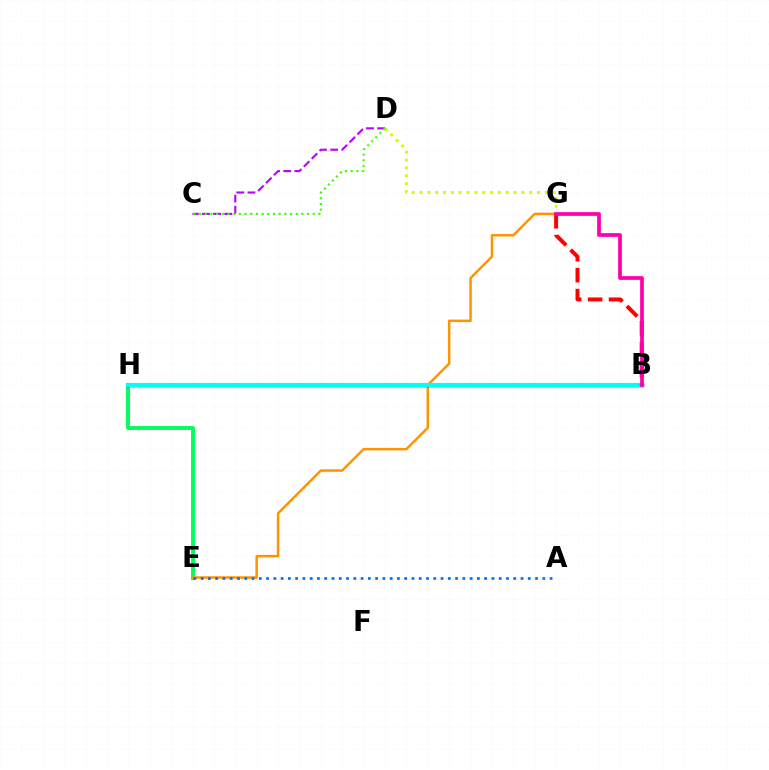{('E', 'H'): [{'color': '#00ff5c', 'line_style': 'solid', 'thickness': 2.79}], ('E', 'G'): [{'color': '#ff9400', 'line_style': 'solid', 'thickness': 1.79}], ('B', 'H'): [{'color': '#2500ff', 'line_style': 'solid', 'thickness': 2.5}, {'color': '#00fff6', 'line_style': 'solid', 'thickness': 2.99}], ('A', 'E'): [{'color': '#0074ff', 'line_style': 'dotted', 'thickness': 1.98}], ('C', 'D'): [{'color': '#b900ff', 'line_style': 'dashed', 'thickness': 1.52}, {'color': '#3dff00', 'line_style': 'dotted', 'thickness': 1.54}], ('D', 'G'): [{'color': '#d1ff00', 'line_style': 'dotted', 'thickness': 2.13}], ('B', 'G'): [{'color': '#ff0000', 'line_style': 'dashed', 'thickness': 2.84}, {'color': '#ff00ac', 'line_style': 'solid', 'thickness': 2.69}]}